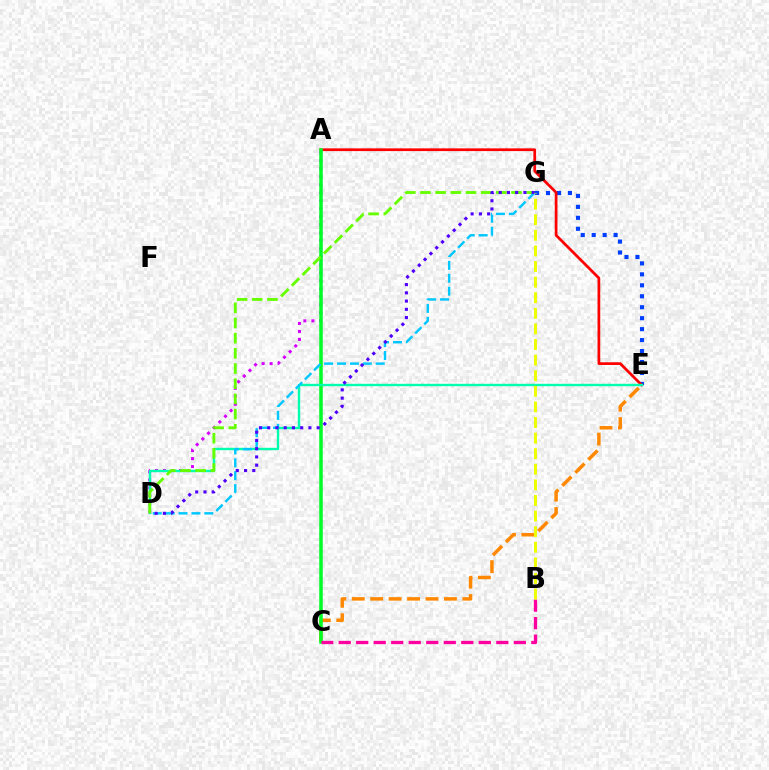{('E', 'G'): [{'color': '#003fff', 'line_style': 'dotted', 'thickness': 2.98}], ('C', 'E'): [{'color': '#ff8800', 'line_style': 'dashed', 'thickness': 2.5}], ('A', 'E'): [{'color': '#ff0000', 'line_style': 'solid', 'thickness': 1.96}], ('A', 'D'): [{'color': '#d600ff', 'line_style': 'dotted', 'thickness': 2.17}], ('A', 'C'): [{'color': '#00ff27', 'line_style': 'solid', 'thickness': 2.55}], ('D', 'E'): [{'color': '#00ffaf', 'line_style': 'solid', 'thickness': 1.71}], ('D', 'G'): [{'color': '#66ff00', 'line_style': 'dashed', 'thickness': 2.06}, {'color': '#00c7ff', 'line_style': 'dashed', 'thickness': 1.75}, {'color': '#4f00ff', 'line_style': 'dotted', 'thickness': 2.24}], ('B', 'C'): [{'color': '#ff00a0', 'line_style': 'dashed', 'thickness': 2.38}], ('B', 'G'): [{'color': '#eeff00', 'line_style': 'dashed', 'thickness': 2.12}]}